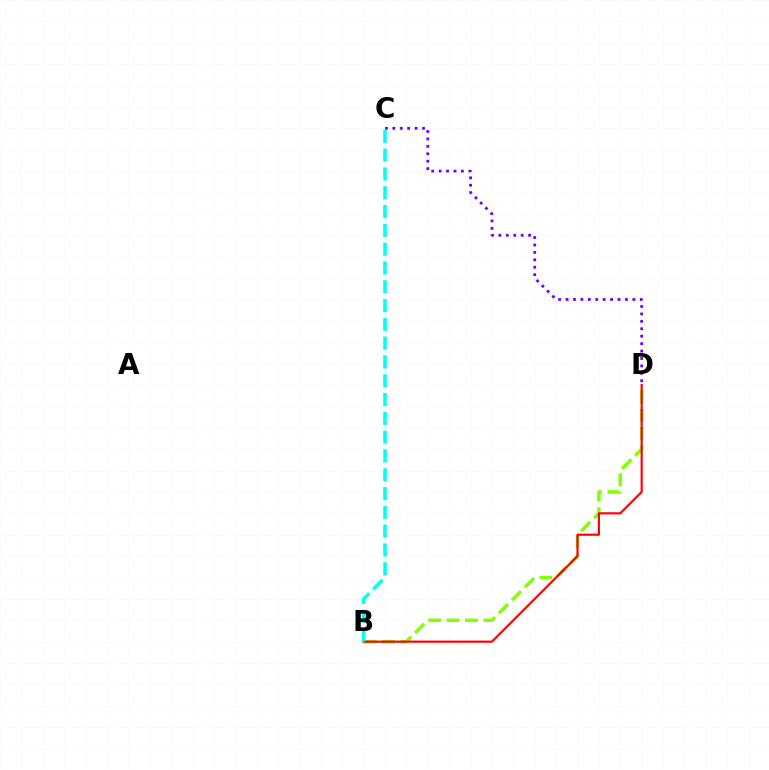{('C', 'D'): [{'color': '#7200ff', 'line_style': 'dotted', 'thickness': 2.02}], ('B', 'D'): [{'color': '#84ff00', 'line_style': 'dashed', 'thickness': 2.5}, {'color': '#ff0000', 'line_style': 'solid', 'thickness': 1.56}], ('B', 'C'): [{'color': '#00fff6', 'line_style': 'dashed', 'thickness': 2.55}]}